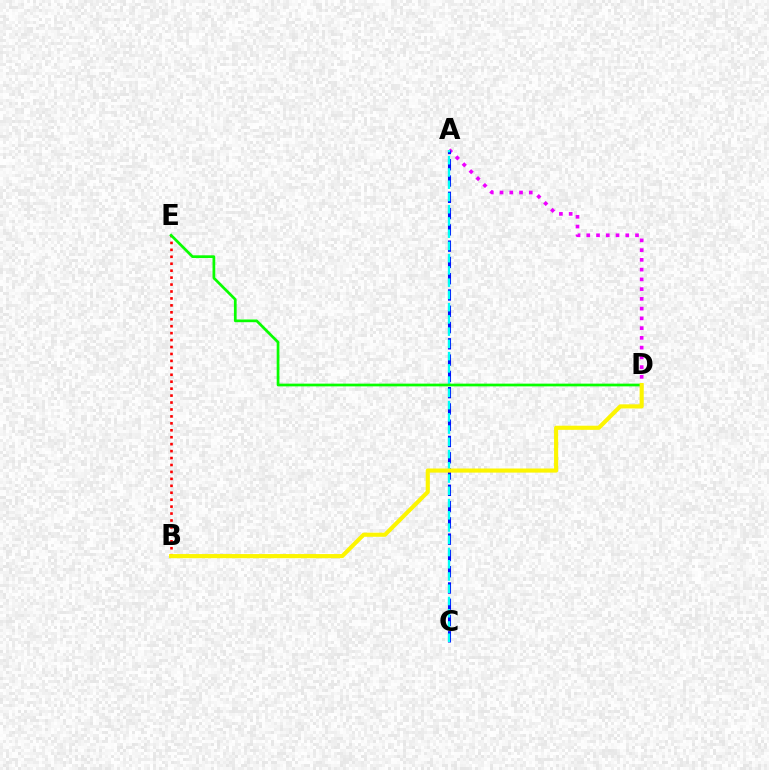{('B', 'E'): [{'color': '#ff0000', 'line_style': 'dotted', 'thickness': 1.89}], ('A', 'D'): [{'color': '#ee00ff', 'line_style': 'dotted', 'thickness': 2.65}], ('A', 'C'): [{'color': '#0010ff', 'line_style': 'dashed', 'thickness': 2.21}, {'color': '#00fff6', 'line_style': 'dashed', 'thickness': 1.66}], ('D', 'E'): [{'color': '#08ff00', 'line_style': 'solid', 'thickness': 1.97}], ('B', 'D'): [{'color': '#fcf500', 'line_style': 'solid', 'thickness': 2.96}]}